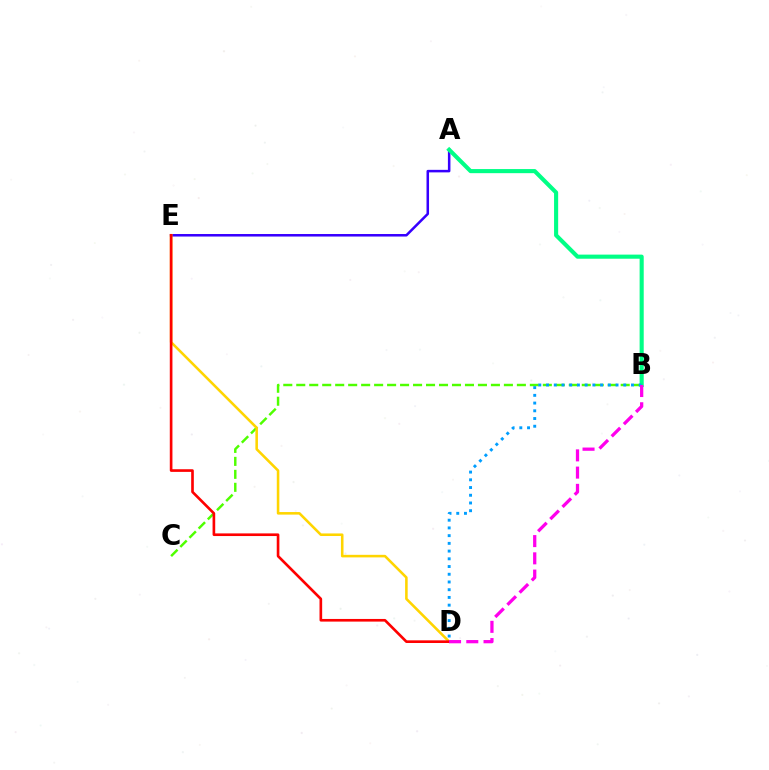{('A', 'E'): [{'color': '#3700ff', 'line_style': 'solid', 'thickness': 1.82}], ('A', 'B'): [{'color': '#00ff86', 'line_style': 'solid', 'thickness': 2.96}], ('B', 'C'): [{'color': '#4fff00', 'line_style': 'dashed', 'thickness': 1.76}], ('D', 'E'): [{'color': '#ffd500', 'line_style': 'solid', 'thickness': 1.85}, {'color': '#ff0000', 'line_style': 'solid', 'thickness': 1.91}], ('B', 'D'): [{'color': '#009eff', 'line_style': 'dotted', 'thickness': 2.1}, {'color': '#ff00ed', 'line_style': 'dashed', 'thickness': 2.34}]}